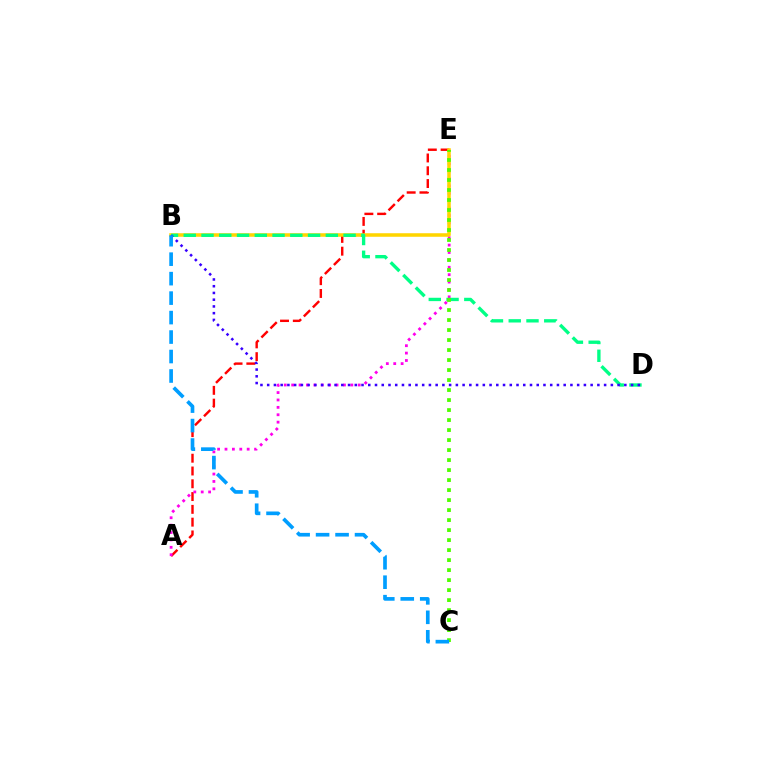{('A', 'E'): [{'color': '#ff0000', 'line_style': 'dashed', 'thickness': 1.74}, {'color': '#ff00ed', 'line_style': 'dotted', 'thickness': 2.01}], ('B', 'E'): [{'color': '#ffd500', 'line_style': 'solid', 'thickness': 2.55}], ('B', 'D'): [{'color': '#00ff86', 'line_style': 'dashed', 'thickness': 2.41}, {'color': '#3700ff', 'line_style': 'dotted', 'thickness': 1.83}], ('C', 'E'): [{'color': '#4fff00', 'line_style': 'dotted', 'thickness': 2.72}], ('B', 'C'): [{'color': '#009eff', 'line_style': 'dashed', 'thickness': 2.65}]}